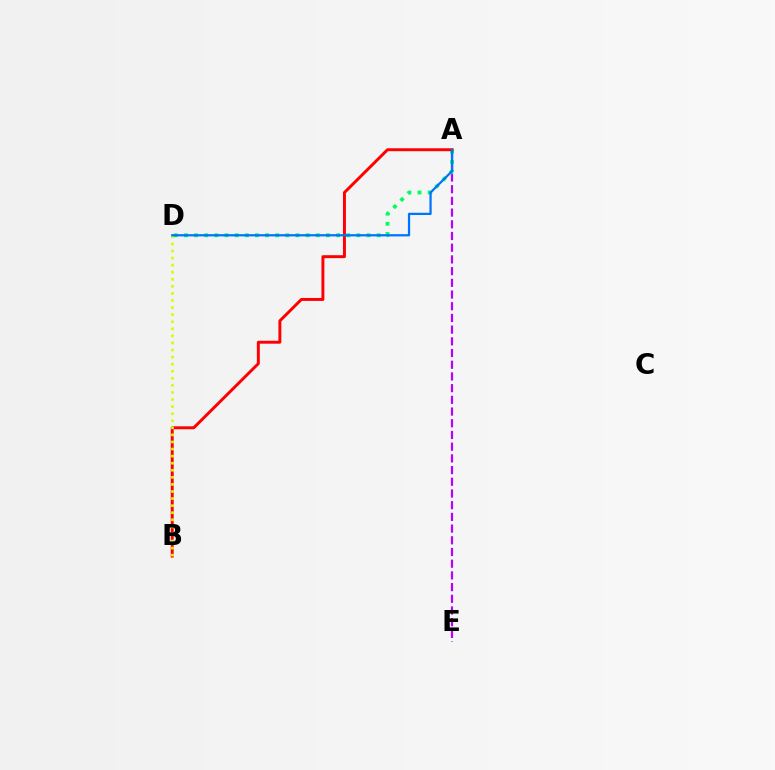{('A', 'E'): [{'color': '#b900ff', 'line_style': 'dashed', 'thickness': 1.59}], ('A', 'D'): [{'color': '#00ff5c', 'line_style': 'dotted', 'thickness': 2.76}, {'color': '#0074ff', 'line_style': 'solid', 'thickness': 1.62}], ('A', 'B'): [{'color': '#ff0000', 'line_style': 'solid', 'thickness': 2.12}], ('B', 'D'): [{'color': '#d1ff00', 'line_style': 'dotted', 'thickness': 1.92}]}